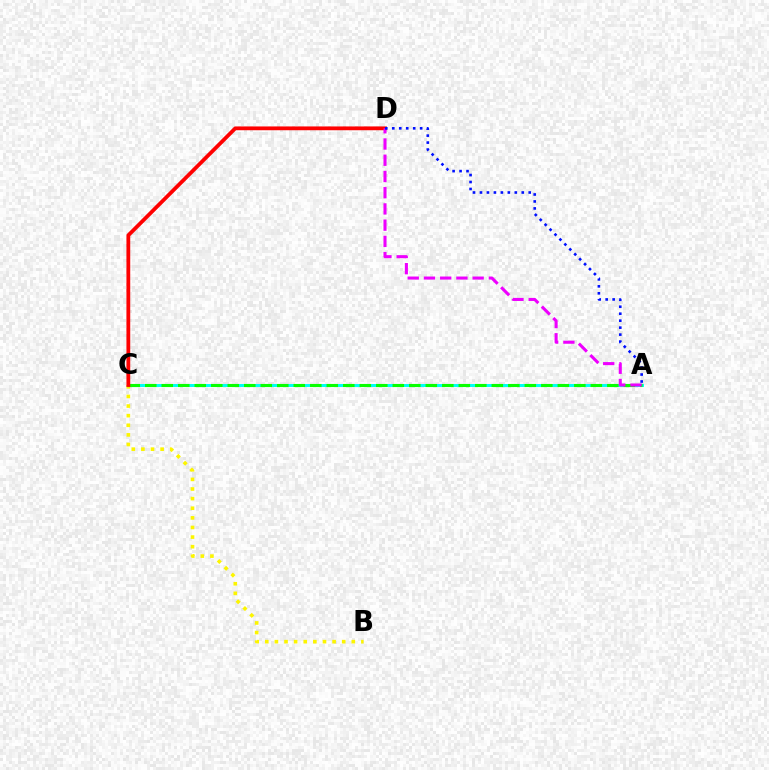{('B', 'C'): [{'color': '#fcf500', 'line_style': 'dotted', 'thickness': 2.61}], ('A', 'C'): [{'color': '#00fff6', 'line_style': 'solid', 'thickness': 2.14}, {'color': '#08ff00', 'line_style': 'dashed', 'thickness': 2.24}], ('C', 'D'): [{'color': '#ff0000', 'line_style': 'solid', 'thickness': 2.73}], ('A', 'D'): [{'color': '#ee00ff', 'line_style': 'dashed', 'thickness': 2.2}, {'color': '#0010ff', 'line_style': 'dotted', 'thickness': 1.89}]}